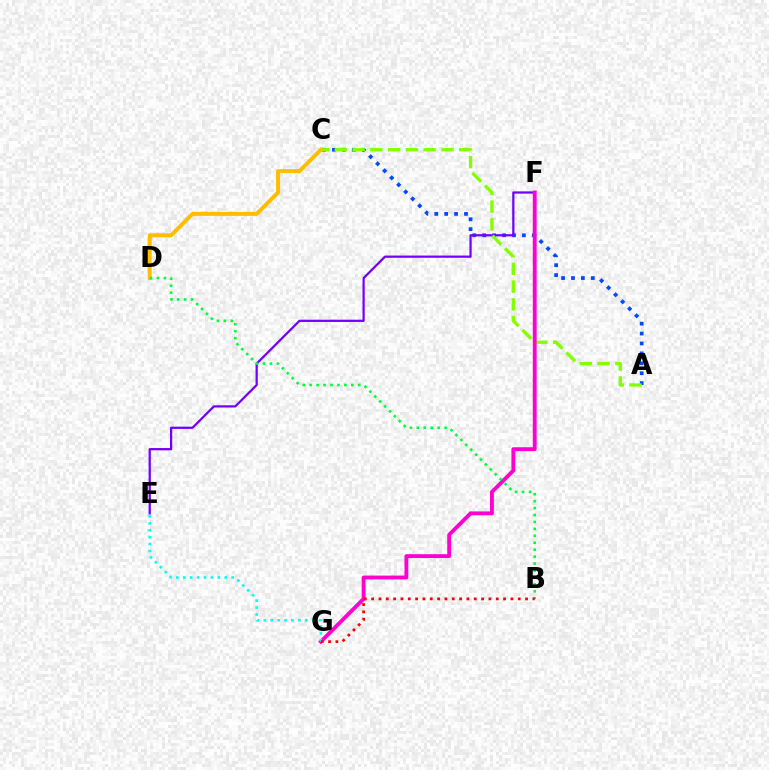{('A', 'C'): [{'color': '#004bff', 'line_style': 'dotted', 'thickness': 2.69}, {'color': '#84ff00', 'line_style': 'dashed', 'thickness': 2.41}], ('E', 'F'): [{'color': '#7200ff', 'line_style': 'solid', 'thickness': 1.61}], ('C', 'D'): [{'color': '#ffbd00', 'line_style': 'solid', 'thickness': 2.86}], ('F', 'G'): [{'color': '#ff00cf', 'line_style': 'solid', 'thickness': 2.78}], ('E', 'G'): [{'color': '#00fff6', 'line_style': 'dotted', 'thickness': 1.88}], ('B', 'D'): [{'color': '#00ff39', 'line_style': 'dotted', 'thickness': 1.89}], ('B', 'G'): [{'color': '#ff0000', 'line_style': 'dotted', 'thickness': 1.99}]}